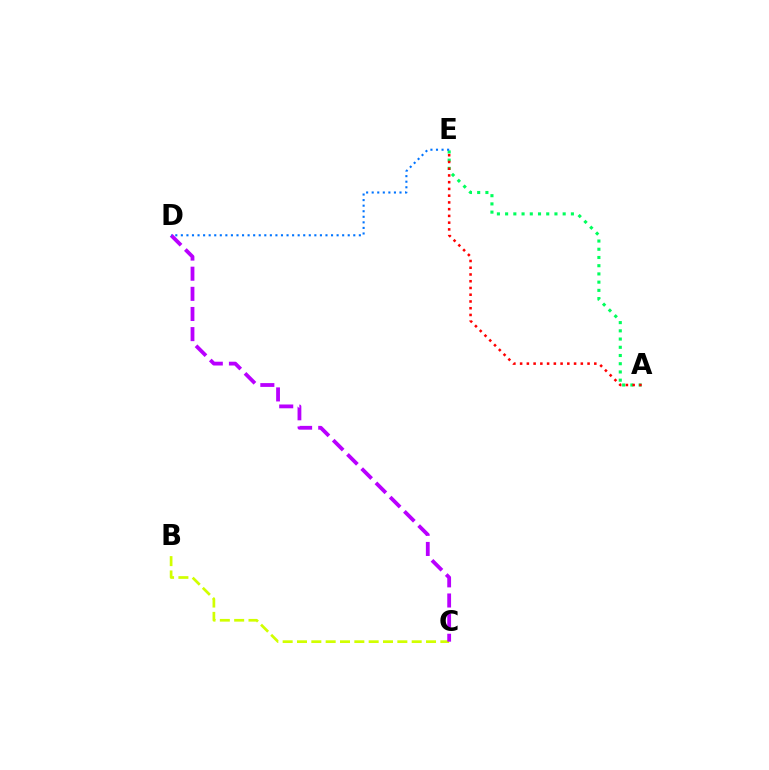{('B', 'C'): [{'color': '#d1ff00', 'line_style': 'dashed', 'thickness': 1.95}], ('A', 'E'): [{'color': '#00ff5c', 'line_style': 'dotted', 'thickness': 2.23}, {'color': '#ff0000', 'line_style': 'dotted', 'thickness': 1.83}], ('C', 'D'): [{'color': '#b900ff', 'line_style': 'dashed', 'thickness': 2.74}], ('D', 'E'): [{'color': '#0074ff', 'line_style': 'dotted', 'thickness': 1.51}]}